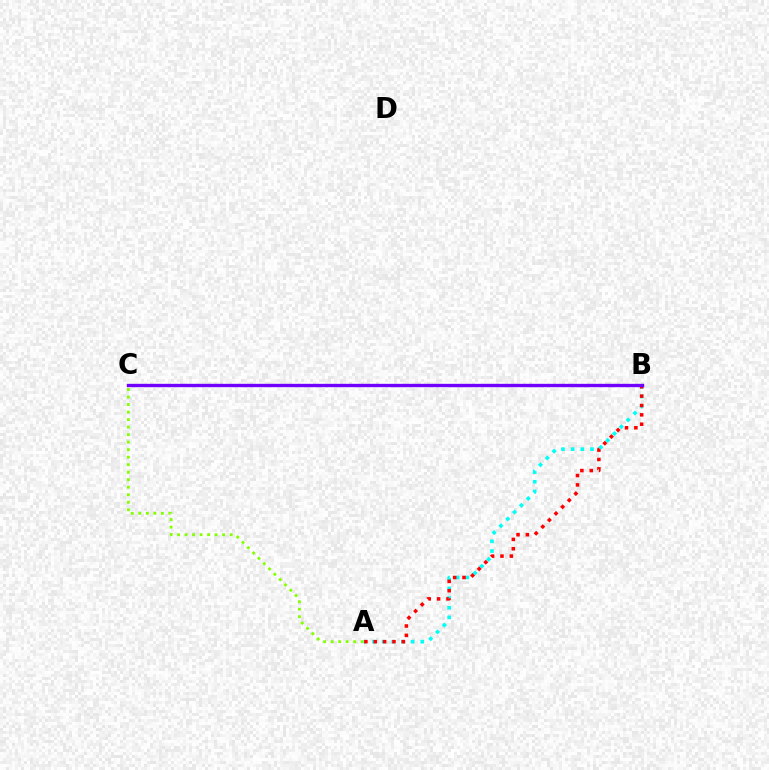{('A', 'C'): [{'color': '#84ff00', 'line_style': 'dotted', 'thickness': 2.04}], ('A', 'B'): [{'color': '#00fff6', 'line_style': 'dotted', 'thickness': 2.63}, {'color': '#ff0000', 'line_style': 'dotted', 'thickness': 2.54}], ('B', 'C'): [{'color': '#7200ff', 'line_style': 'solid', 'thickness': 2.42}]}